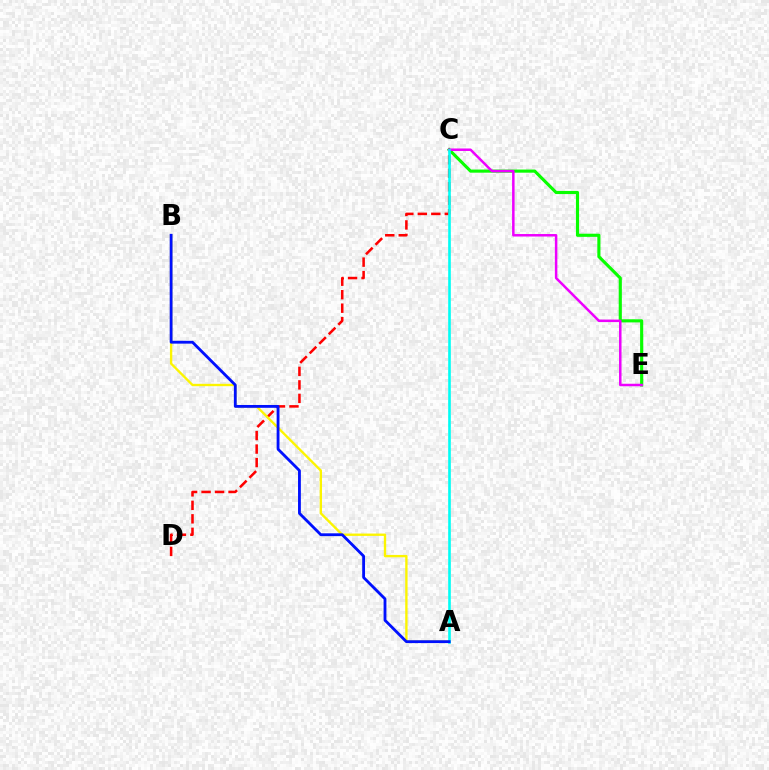{('C', 'E'): [{'color': '#08ff00', 'line_style': 'solid', 'thickness': 2.25}, {'color': '#ee00ff', 'line_style': 'solid', 'thickness': 1.8}], ('C', 'D'): [{'color': '#ff0000', 'line_style': 'dashed', 'thickness': 1.83}], ('A', 'B'): [{'color': '#fcf500', 'line_style': 'solid', 'thickness': 1.69}, {'color': '#0010ff', 'line_style': 'solid', 'thickness': 2.03}], ('A', 'C'): [{'color': '#00fff6', 'line_style': 'solid', 'thickness': 1.89}]}